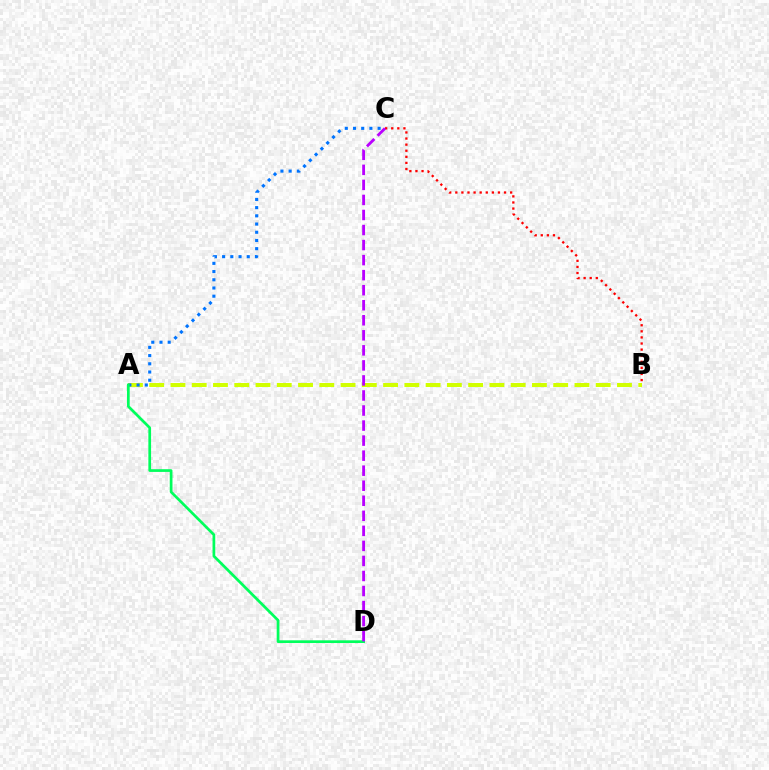{('A', 'B'): [{'color': '#d1ff00', 'line_style': 'dashed', 'thickness': 2.89}], ('A', 'C'): [{'color': '#0074ff', 'line_style': 'dotted', 'thickness': 2.23}], ('A', 'D'): [{'color': '#00ff5c', 'line_style': 'solid', 'thickness': 1.96}], ('B', 'C'): [{'color': '#ff0000', 'line_style': 'dotted', 'thickness': 1.65}], ('C', 'D'): [{'color': '#b900ff', 'line_style': 'dashed', 'thickness': 2.04}]}